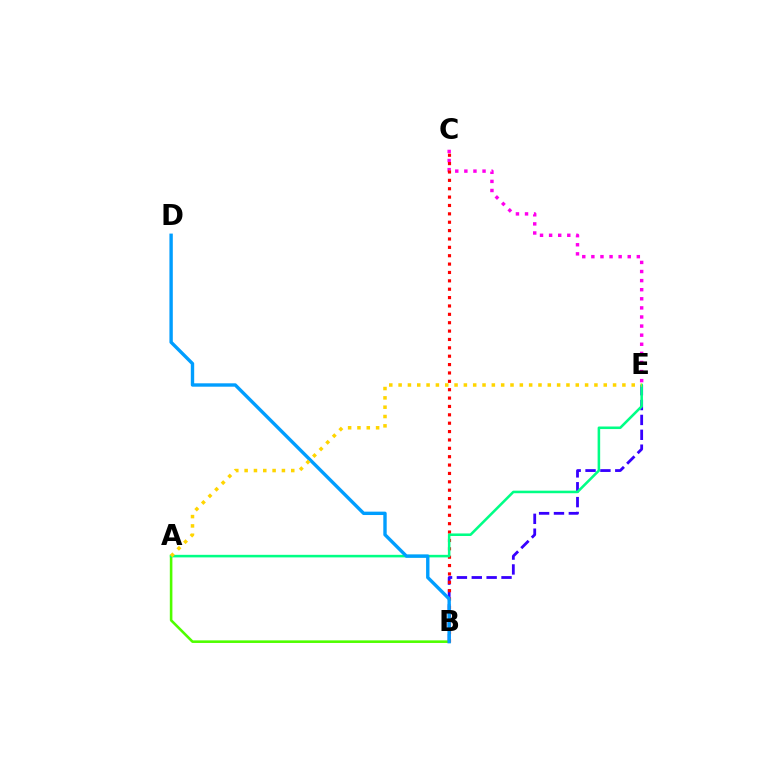{('B', 'E'): [{'color': '#3700ff', 'line_style': 'dashed', 'thickness': 2.02}], ('C', 'E'): [{'color': '#ff00ed', 'line_style': 'dotted', 'thickness': 2.47}], ('A', 'B'): [{'color': '#4fff00', 'line_style': 'solid', 'thickness': 1.86}], ('B', 'C'): [{'color': '#ff0000', 'line_style': 'dotted', 'thickness': 2.28}], ('A', 'E'): [{'color': '#00ff86', 'line_style': 'solid', 'thickness': 1.84}, {'color': '#ffd500', 'line_style': 'dotted', 'thickness': 2.53}], ('B', 'D'): [{'color': '#009eff', 'line_style': 'solid', 'thickness': 2.43}]}